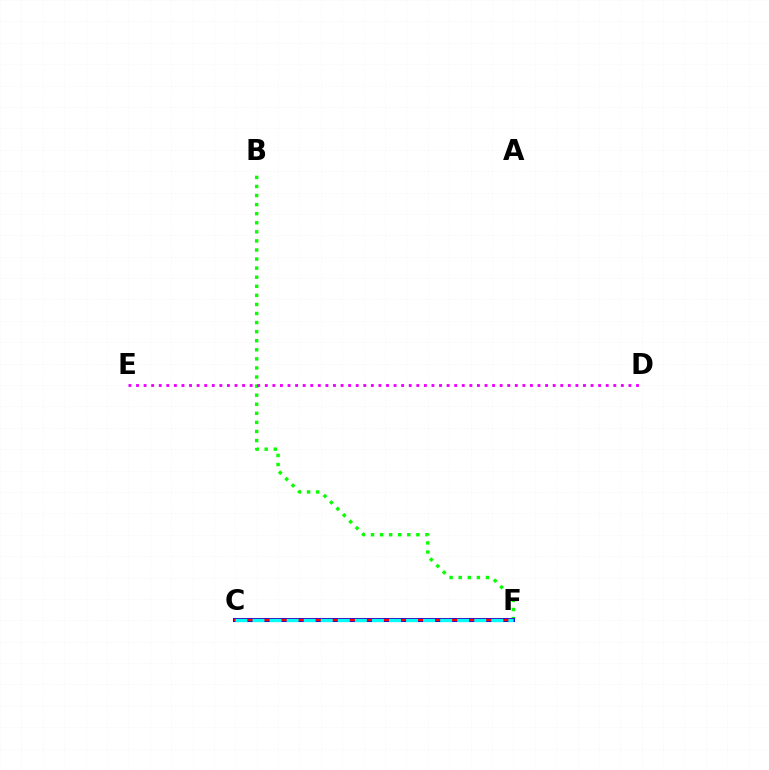{('B', 'F'): [{'color': '#08ff00', 'line_style': 'dotted', 'thickness': 2.47}], ('C', 'F'): [{'color': '#fcf500', 'line_style': 'dotted', 'thickness': 1.6}, {'color': '#0010ff', 'line_style': 'solid', 'thickness': 2.92}, {'color': '#ff0000', 'line_style': 'solid', 'thickness': 1.77}, {'color': '#00fff6', 'line_style': 'dashed', 'thickness': 2.32}], ('D', 'E'): [{'color': '#ee00ff', 'line_style': 'dotted', 'thickness': 2.06}]}